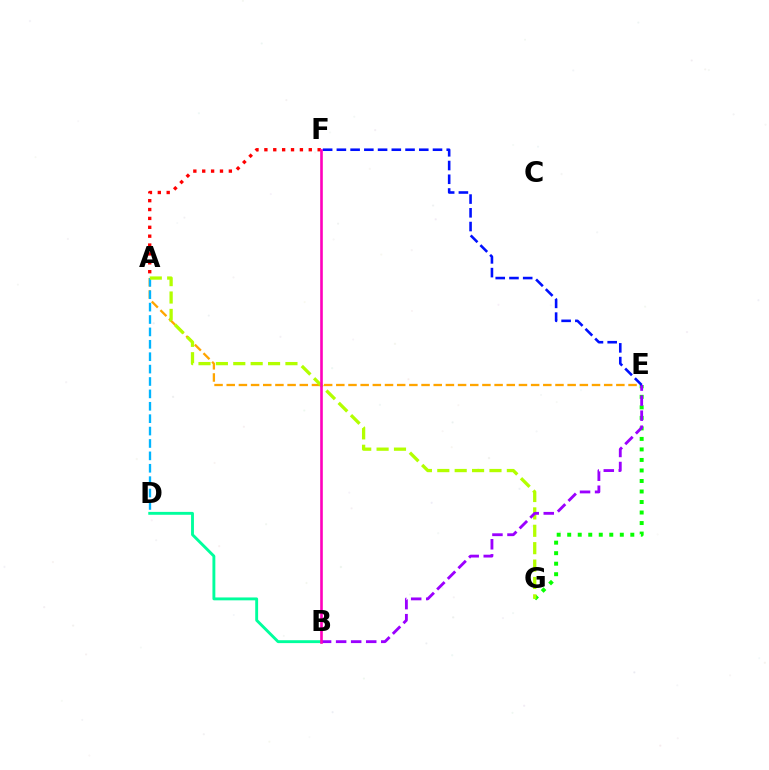{('E', 'G'): [{'color': '#08ff00', 'line_style': 'dotted', 'thickness': 2.86}], ('A', 'F'): [{'color': '#ff0000', 'line_style': 'dotted', 'thickness': 2.41}], ('A', 'E'): [{'color': '#ffa500', 'line_style': 'dashed', 'thickness': 1.65}], ('B', 'D'): [{'color': '#00ff9d', 'line_style': 'solid', 'thickness': 2.08}], ('A', 'D'): [{'color': '#00b5ff', 'line_style': 'dashed', 'thickness': 1.68}], ('A', 'G'): [{'color': '#b3ff00', 'line_style': 'dashed', 'thickness': 2.36}], ('B', 'E'): [{'color': '#9b00ff', 'line_style': 'dashed', 'thickness': 2.04}], ('B', 'F'): [{'color': '#ff00bd', 'line_style': 'solid', 'thickness': 1.88}], ('E', 'F'): [{'color': '#0010ff', 'line_style': 'dashed', 'thickness': 1.87}]}